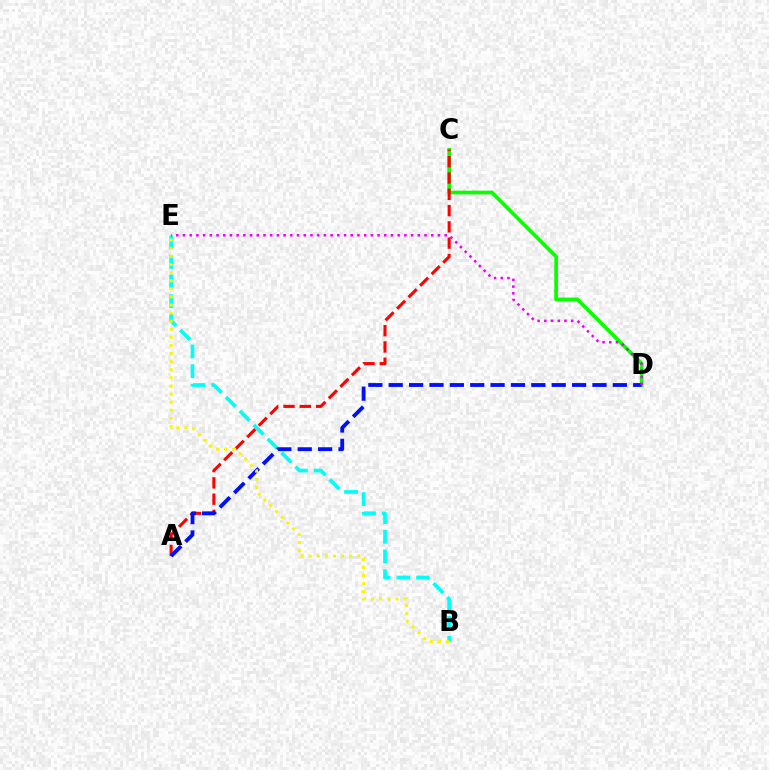{('B', 'E'): [{'color': '#00fff6', 'line_style': 'dashed', 'thickness': 2.68}, {'color': '#fcf500', 'line_style': 'dotted', 'thickness': 2.2}], ('C', 'D'): [{'color': '#08ff00', 'line_style': 'solid', 'thickness': 2.66}], ('A', 'C'): [{'color': '#ff0000', 'line_style': 'dashed', 'thickness': 2.21}], ('A', 'D'): [{'color': '#0010ff', 'line_style': 'dashed', 'thickness': 2.77}], ('D', 'E'): [{'color': '#ee00ff', 'line_style': 'dotted', 'thickness': 1.82}]}